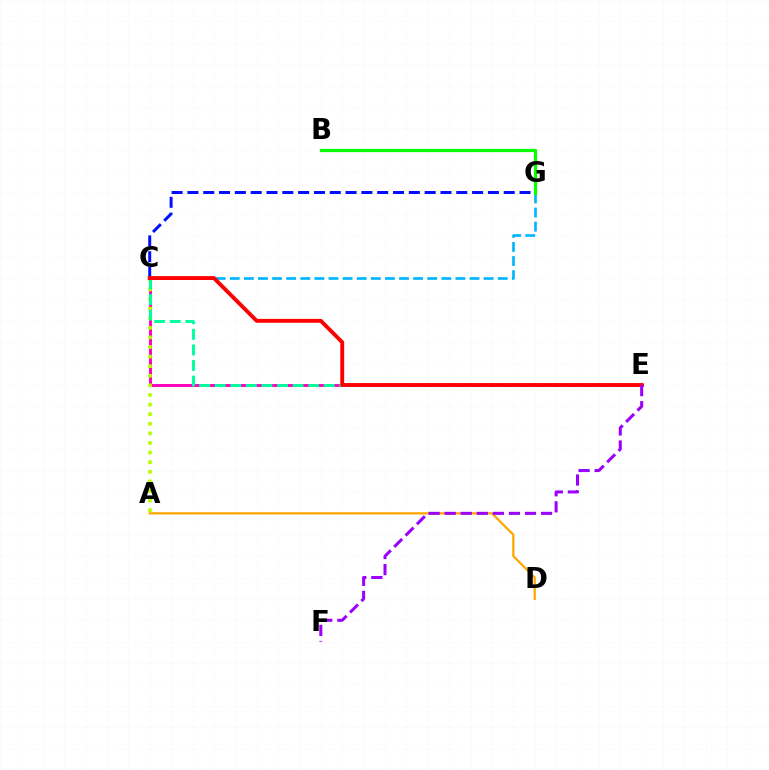{('A', 'D'): [{'color': '#ffa500', 'line_style': 'solid', 'thickness': 1.61}], ('C', 'E'): [{'color': '#ff00bd', 'line_style': 'solid', 'thickness': 2.1}, {'color': '#00ff9d', 'line_style': 'dashed', 'thickness': 2.12}, {'color': '#ff0000', 'line_style': 'solid', 'thickness': 2.8}], ('C', 'G'): [{'color': '#00b5ff', 'line_style': 'dashed', 'thickness': 1.92}, {'color': '#0010ff', 'line_style': 'dashed', 'thickness': 2.15}], ('A', 'C'): [{'color': '#b3ff00', 'line_style': 'dotted', 'thickness': 2.61}], ('B', 'G'): [{'color': '#08ff00', 'line_style': 'solid', 'thickness': 2.33}], ('E', 'F'): [{'color': '#9b00ff', 'line_style': 'dashed', 'thickness': 2.18}]}